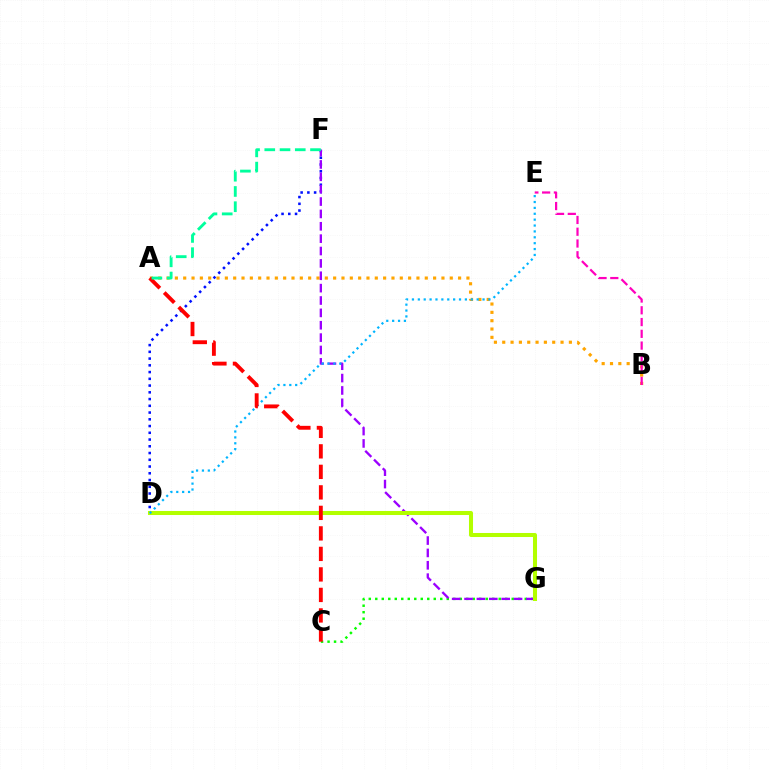{('A', 'B'): [{'color': '#ffa500', 'line_style': 'dotted', 'thickness': 2.26}], ('C', 'G'): [{'color': '#08ff00', 'line_style': 'dotted', 'thickness': 1.77}], ('D', 'F'): [{'color': '#0010ff', 'line_style': 'dotted', 'thickness': 1.83}], ('F', 'G'): [{'color': '#9b00ff', 'line_style': 'dashed', 'thickness': 1.68}], ('D', 'G'): [{'color': '#b3ff00', 'line_style': 'solid', 'thickness': 2.9}], ('D', 'E'): [{'color': '#00b5ff', 'line_style': 'dotted', 'thickness': 1.6}], ('A', 'C'): [{'color': '#ff0000', 'line_style': 'dashed', 'thickness': 2.79}], ('B', 'E'): [{'color': '#ff00bd', 'line_style': 'dashed', 'thickness': 1.6}], ('A', 'F'): [{'color': '#00ff9d', 'line_style': 'dashed', 'thickness': 2.07}]}